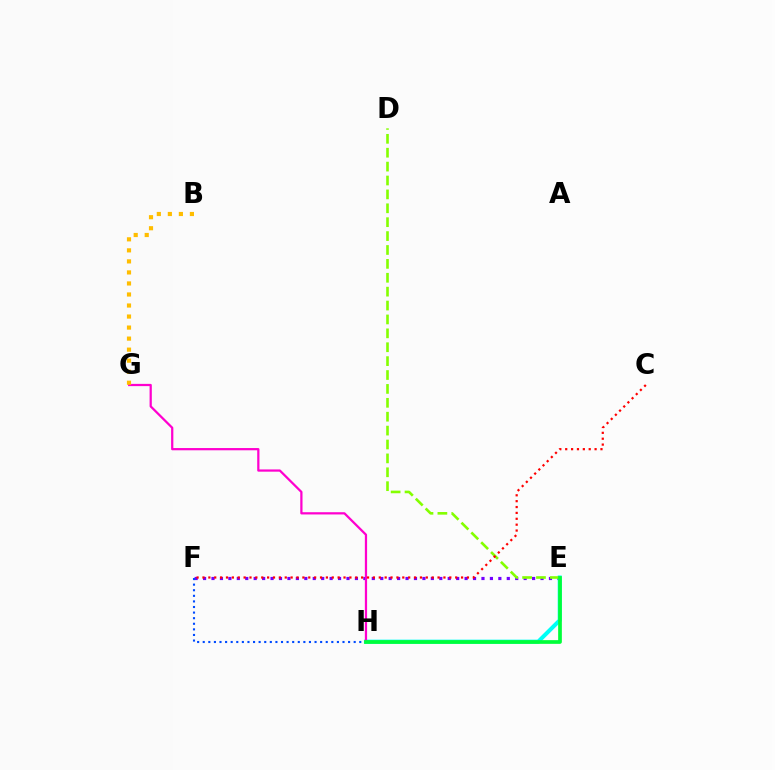{('E', 'F'): [{'color': '#7200ff', 'line_style': 'dotted', 'thickness': 2.29}], ('E', 'H'): [{'color': '#00fff6', 'line_style': 'solid', 'thickness': 2.91}, {'color': '#00ff39', 'line_style': 'solid', 'thickness': 2.67}], ('D', 'E'): [{'color': '#84ff00', 'line_style': 'dashed', 'thickness': 1.89}], ('F', 'H'): [{'color': '#004bff', 'line_style': 'dotted', 'thickness': 1.52}], ('G', 'H'): [{'color': '#ff00cf', 'line_style': 'solid', 'thickness': 1.61}], ('B', 'G'): [{'color': '#ffbd00', 'line_style': 'dotted', 'thickness': 3.0}], ('C', 'F'): [{'color': '#ff0000', 'line_style': 'dotted', 'thickness': 1.6}]}